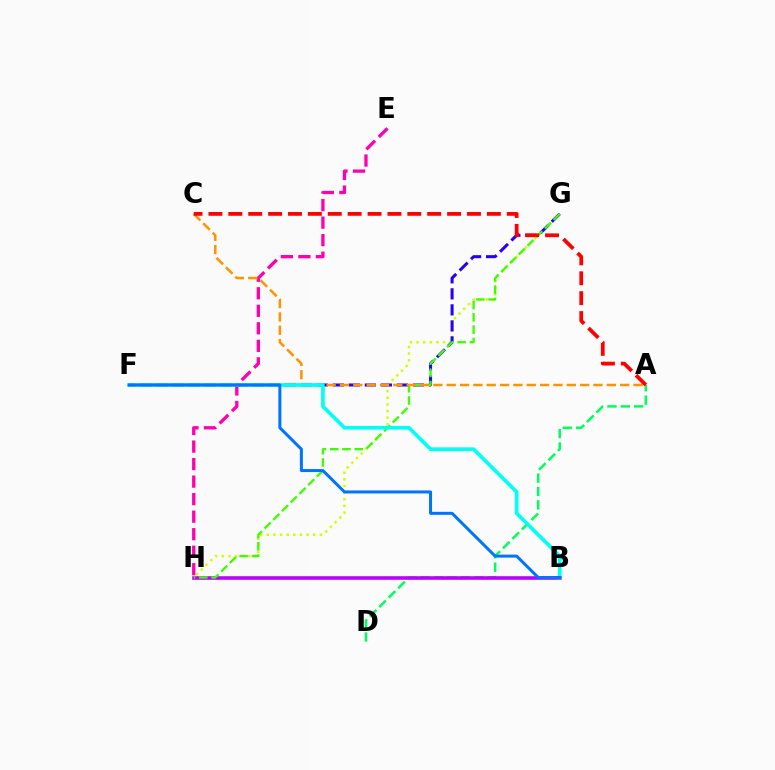{('G', 'H'): [{'color': '#d1ff00', 'line_style': 'dotted', 'thickness': 1.8}, {'color': '#3dff00', 'line_style': 'dashed', 'thickness': 1.67}], ('A', 'D'): [{'color': '#00ff5c', 'line_style': 'dashed', 'thickness': 1.82}], ('F', 'G'): [{'color': '#2500ff', 'line_style': 'dashed', 'thickness': 2.18}], ('E', 'H'): [{'color': '#ff00ac', 'line_style': 'dashed', 'thickness': 2.38}], ('B', 'H'): [{'color': '#b900ff', 'line_style': 'solid', 'thickness': 2.58}], ('A', 'C'): [{'color': '#ff9400', 'line_style': 'dashed', 'thickness': 1.81}, {'color': '#ff0000', 'line_style': 'dashed', 'thickness': 2.7}], ('B', 'F'): [{'color': '#00fff6', 'line_style': 'solid', 'thickness': 2.64}, {'color': '#0074ff', 'line_style': 'solid', 'thickness': 2.17}]}